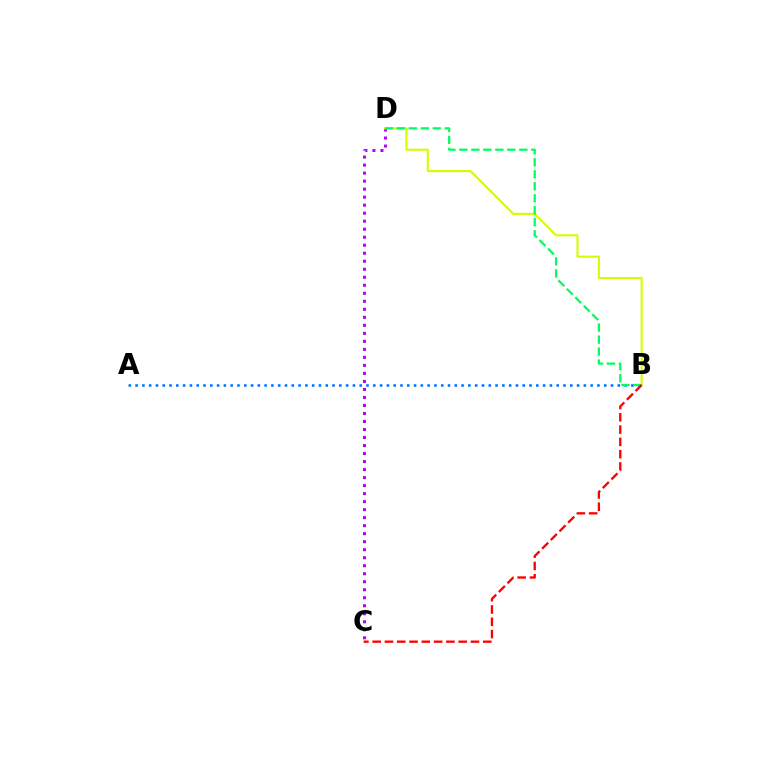{('C', 'D'): [{'color': '#b900ff', 'line_style': 'dotted', 'thickness': 2.18}], ('B', 'D'): [{'color': '#d1ff00', 'line_style': 'solid', 'thickness': 1.52}, {'color': '#00ff5c', 'line_style': 'dashed', 'thickness': 1.63}], ('A', 'B'): [{'color': '#0074ff', 'line_style': 'dotted', 'thickness': 1.85}], ('B', 'C'): [{'color': '#ff0000', 'line_style': 'dashed', 'thickness': 1.67}]}